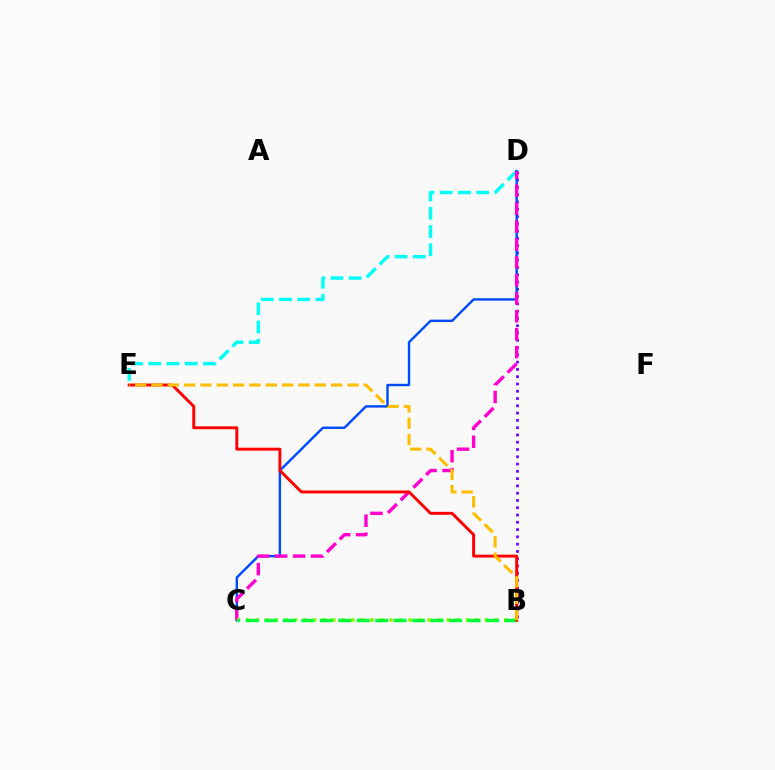{('B', 'D'): [{'color': '#7200ff', 'line_style': 'dotted', 'thickness': 1.98}], ('D', 'E'): [{'color': '#00fff6', 'line_style': 'dashed', 'thickness': 2.48}], ('C', 'D'): [{'color': '#004bff', 'line_style': 'solid', 'thickness': 1.75}, {'color': '#ff00cf', 'line_style': 'dashed', 'thickness': 2.44}], ('B', 'C'): [{'color': '#84ff00', 'line_style': 'dotted', 'thickness': 2.6}, {'color': '#00ff39', 'line_style': 'dashed', 'thickness': 2.51}], ('B', 'E'): [{'color': '#ff0000', 'line_style': 'solid', 'thickness': 2.11}, {'color': '#ffbd00', 'line_style': 'dashed', 'thickness': 2.22}]}